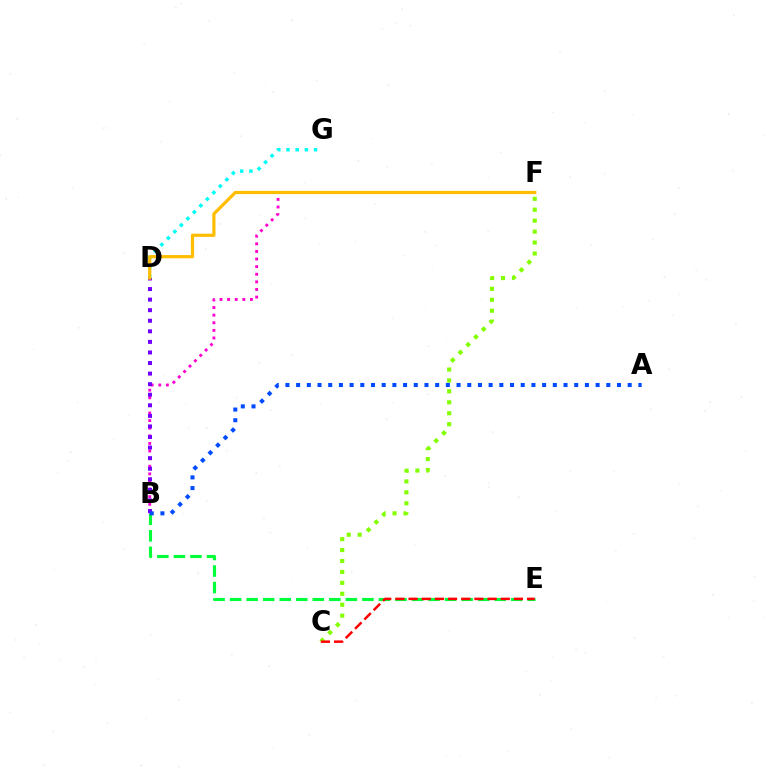{('C', 'F'): [{'color': '#84ff00', 'line_style': 'dotted', 'thickness': 2.97}], ('B', 'E'): [{'color': '#00ff39', 'line_style': 'dashed', 'thickness': 2.25}], ('B', 'F'): [{'color': '#ff00cf', 'line_style': 'dotted', 'thickness': 2.07}], ('B', 'D'): [{'color': '#7200ff', 'line_style': 'dotted', 'thickness': 2.87}], ('D', 'G'): [{'color': '#00fff6', 'line_style': 'dotted', 'thickness': 2.5}], ('C', 'E'): [{'color': '#ff0000', 'line_style': 'dashed', 'thickness': 1.79}], ('A', 'B'): [{'color': '#004bff', 'line_style': 'dotted', 'thickness': 2.91}], ('D', 'F'): [{'color': '#ffbd00', 'line_style': 'solid', 'thickness': 2.31}]}